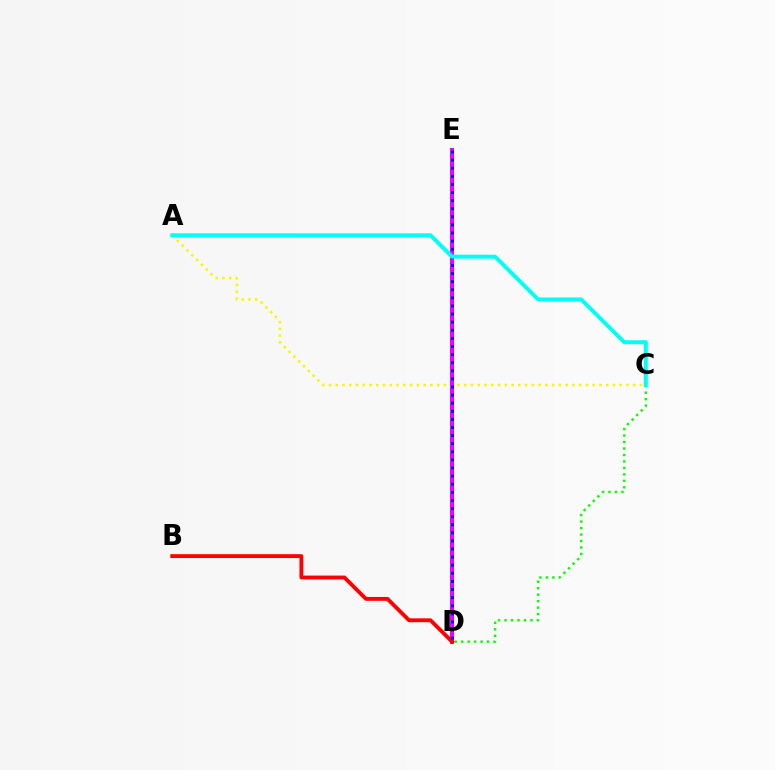{('C', 'D'): [{'color': '#08ff00', 'line_style': 'dotted', 'thickness': 1.76}], ('A', 'C'): [{'color': '#fcf500', 'line_style': 'dotted', 'thickness': 1.84}, {'color': '#00fff6', 'line_style': 'solid', 'thickness': 2.85}], ('D', 'E'): [{'color': '#ee00ff', 'line_style': 'solid', 'thickness': 2.9}, {'color': '#0010ff', 'line_style': 'dotted', 'thickness': 2.2}], ('B', 'D'): [{'color': '#ff0000', 'line_style': 'solid', 'thickness': 2.78}]}